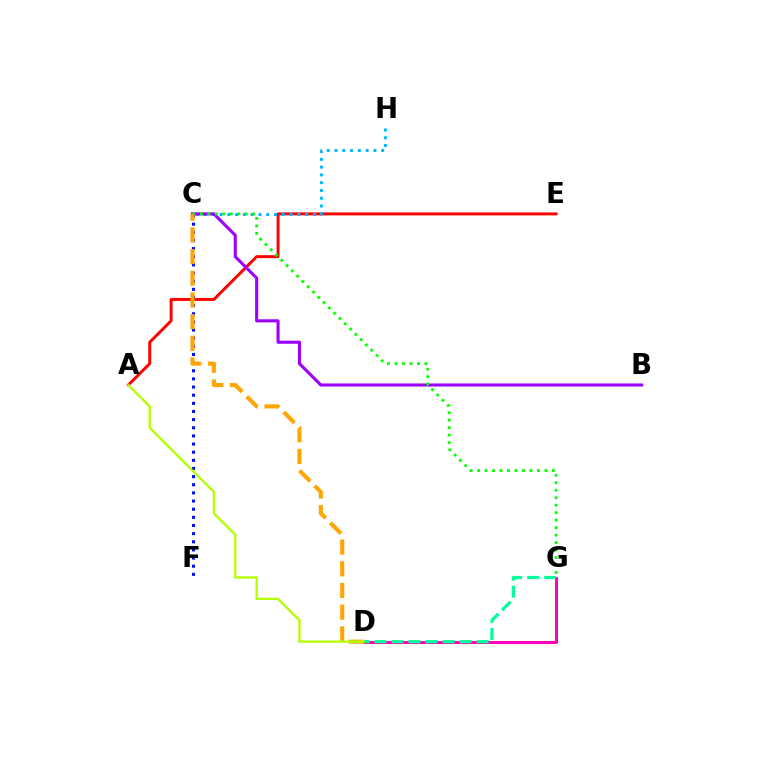{('D', 'G'): [{'color': '#ff00bd', 'line_style': 'solid', 'thickness': 2.13}, {'color': '#00ff9d', 'line_style': 'dashed', 'thickness': 2.31}], ('A', 'E'): [{'color': '#ff0000', 'line_style': 'solid', 'thickness': 2.13}], ('C', 'H'): [{'color': '#00b5ff', 'line_style': 'dotted', 'thickness': 2.11}], ('B', 'C'): [{'color': '#9b00ff', 'line_style': 'solid', 'thickness': 2.22}], ('C', 'G'): [{'color': '#08ff00', 'line_style': 'dotted', 'thickness': 2.03}], ('C', 'F'): [{'color': '#0010ff', 'line_style': 'dotted', 'thickness': 2.21}], ('C', 'D'): [{'color': '#ffa500', 'line_style': 'dashed', 'thickness': 2.94}], ('A', 'D'): [{'color': '#b3ff00', 'line_style': 'solid', 'thickness': 1.68}]}